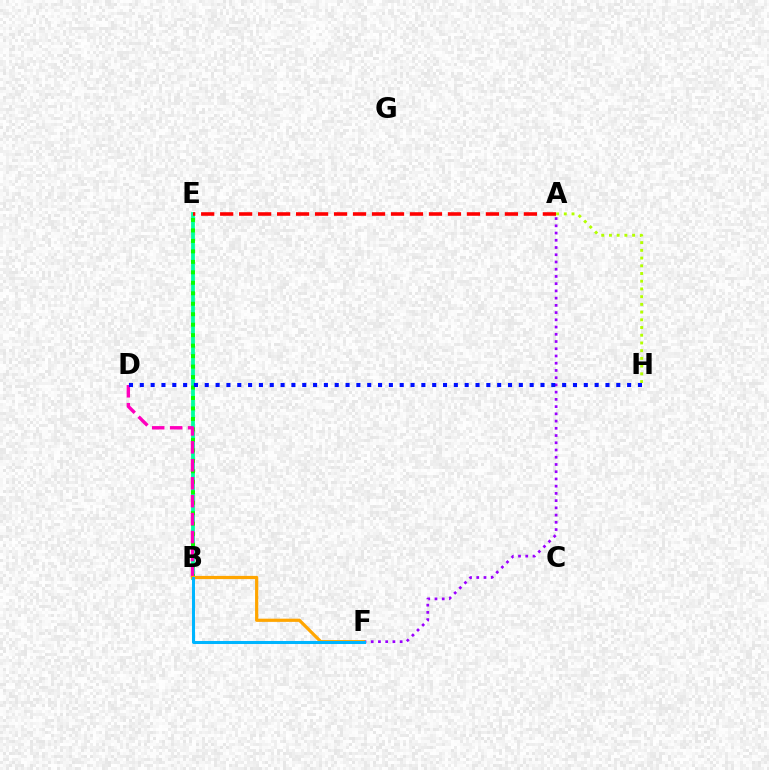{('B', 'E'): [{'color': '#00ff9d', 'line_style': 'solid', 'thickness': 2.74}, {'color': '#08ff00', 'line_style': 'dotted', 'thickness': 2.85}], ('A', 'E'): [{'color': '#ff0000', 'line_style': 'dashed', 'thickness': 2.58}], ('A', 'F'): [{'color': '#9b00ff', 'line_style': 'dotted', 'thickness': 1.96}], ('A', 'H'): [{'color': '#b3ff00', 'line_style': 'dotted', 'thickness': 2.1}], ('B', 'D'): [{'color': '#ff00bd', 'line_style': 'dashed', 'thickness': 2.44}], ('B', 'F'): [{'color': '#ffa500', 'line_style': 'solid', 'thickness': 2.31}, {'color': '#00b5ff', 'line_style': 'solid', 'thickness': 2.18}], ('D', 'H'): [{'color': '#0010ff', 'line_style': 'dotted', 'thickness': 2.94}]}